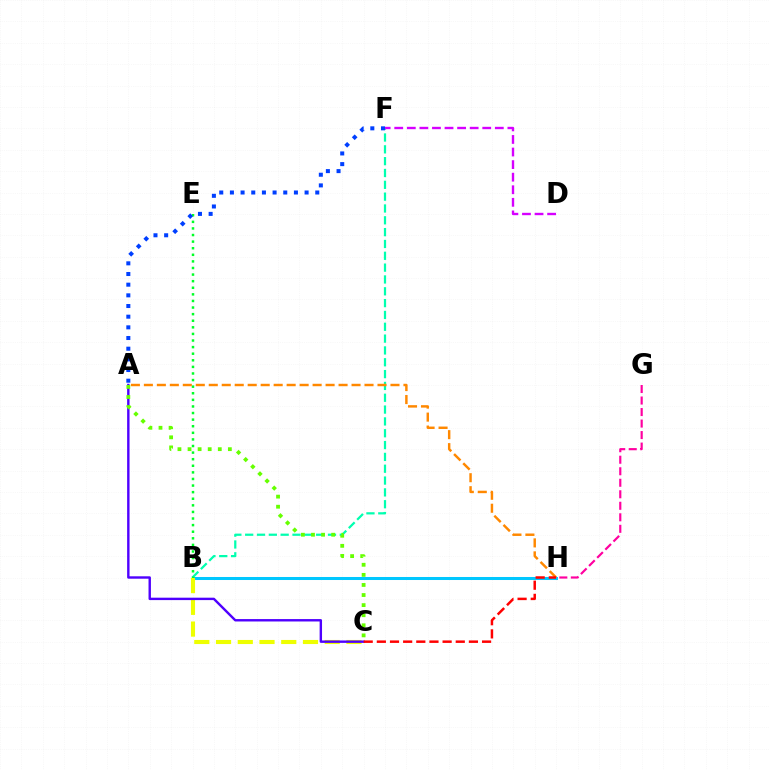{('B', 'H'): [{'color': '#00c7ff', 'line_style': 'solid', 'thickness': 2.18}], ('B', 'F'): [{'color': '#00ffaf', 'line_style': 'dashed', 'thickness': 1.61}], ('G', 'H'): [{'color': '#ff00a0', 'line_style': 'dashed', 'thickness': 1.56}], ('B', 'C'): [{'color': '#eeff00', 'line_style': 'dashed', 'thickness': 2.95}], ('A', 'C'): [{'color': '#4f00ff', 'line_style': 'solid', 'thickness': 1.73}, {'color': '#66ff00', 'line_style': 'dotted', 'thickness': 2.74}], ('B', 'E'): [{'color': '#00ff27', 'line_style': 'dotted', 'thickness': 1.79}], ('A', 'H'): [{'color': '#ff8800', 'line_style': 'dashed', 'thickness': 1.76}], ('A', 'F'): [{'color': '#003fff', 'line_style': 'dotted', 'thickness': 2.9}], ('D', 'F'): [{'color': '#d600ff', 'line_style': 'dashed', 'thickness': 1.71}], ('C', 'H'): [{'color': '#ff0000', 'line_style': 'dashed', 'thickness': 1.79}]}